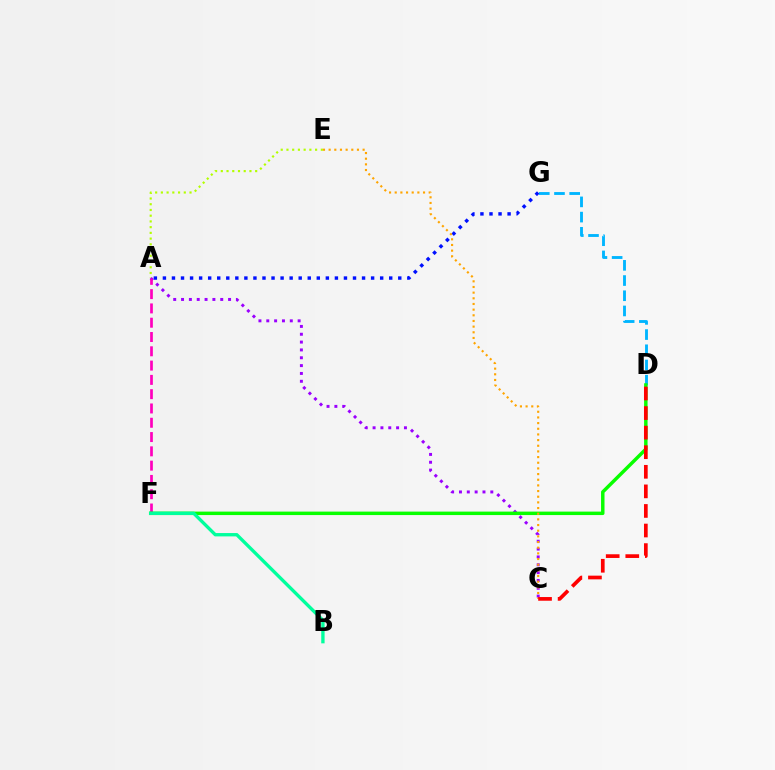{('A', 'E'): [{'color': '#b3ff00', 'line_style': 'dotted', 'thickness': 1.56}], ('A', 'C'): [{'color': '#9b00ff', 'line_style': 'dotted', 'thickness': 2.13}], ('A', 'F'): [{'color': '#ff00bd', 'line_style': 'dashed', 'thickness': 1.94}], ('D', 'G'): [{'color': '#00b5ff', 'line_style': 'dashed', 'thickness': 2.07}], ('D', 'F'): [{'color': '#08ff00', 'line_style': 'solid', 'thickness': 2.49}], ('A', 'G'): [{'color': '#0010ff', 'line_style': 'dotted', 'thickness': 2.46}], ('C', 'E'): [{'color': '#ffa500', 'line_style': 'dotted', 'thickness': 1.54}], ('B', 'F'): [{'color': '#00ff9d', 'line_style': 'solid', 'thickness': 2.4}], ('C', 'D'): [{'color': '#ff0000', 'line_style': 'dashed', 'thickness': 2.66}]}